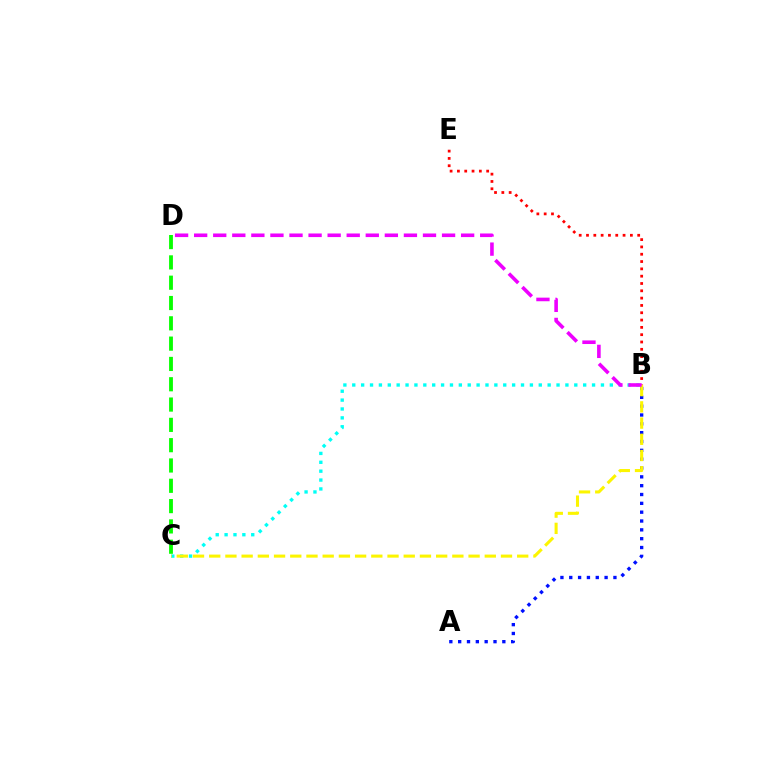{('A', 'B'): [{'color': '#0010ff', 'line_style': 'dotted', 'thickness': 2.4}], ('C', 'D'): [{'color': '#08ff00', 'line_style': 'dashed', 'thickness': 2.76}], ('B', 'C'): [{'color': '#00fff6', 'line_style': 'dotted', 'thickness': 2.41}, {'color': '#fcf500', 'line_style': 'dashed', 'thickness': 2.2}], ('B', 'E'): [{'color': '#ff0000', 'line_style': 'dotted', 'thickness': 1.99}], ('B', 'D'): [{'color': '#ee00ff', 'line_style': 'dashed', 'thickness': 2.59}]}